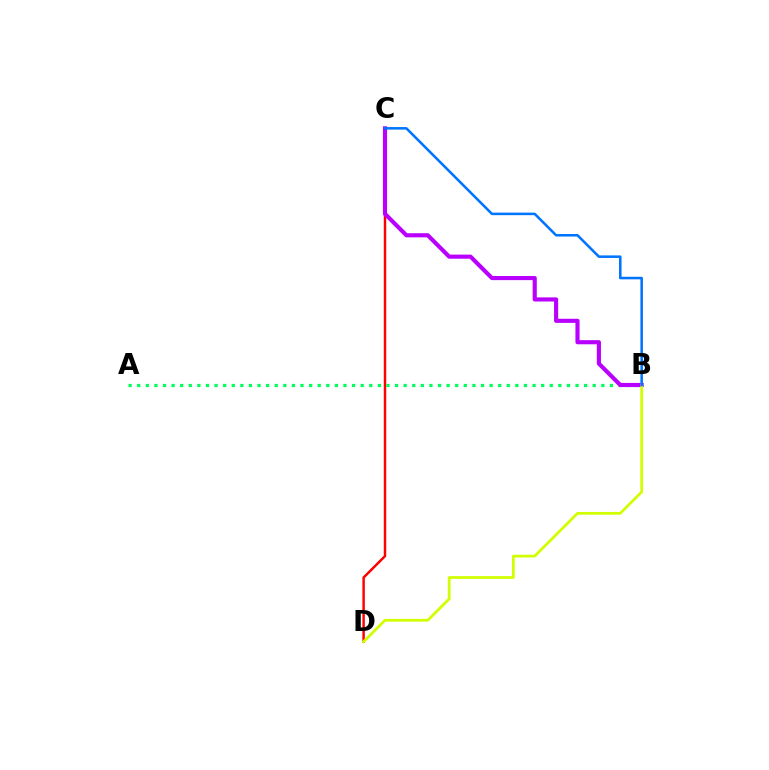{('C', 'D'): [{'color': '#ff0000', 'line_style': 'solid', 'thickness': 1.77}], ('A', 'B'): [{'color': '#00ff5c', 'line_style': 'dotted', 'thickness': 2.34}], ('B', 'C'): [{'color': '#b900ff', 'line_style': 'solid', 'thickness': 2.97}, {'color': '#0074ff', 'line_style': 'solid', 'thickness': 1.83}], ('B', 'D'): [{'color': '#d1ff00', 'line_style': 'solid', 'thickness': 1.98}]}